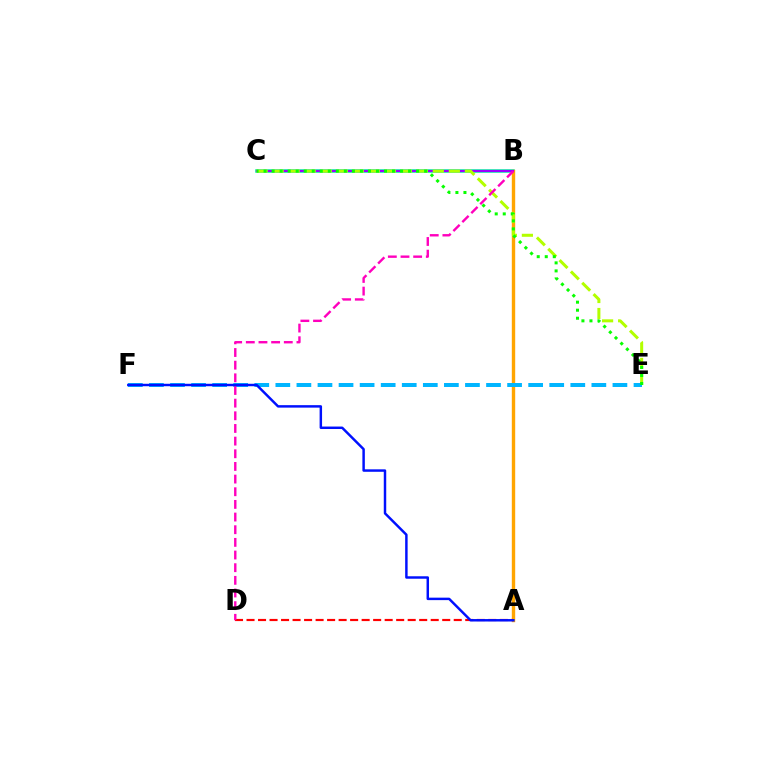{('B', 'C'): [{'color': '#00ff9d', 'line_style': 'solid', 'thickness': 2.53}, {'color': '#9b00ff', 'line_style': 'solid', 'thickness': 1.6}], ('A', 'B'): [{'color': '#ffa500', 'line_style': 'solid', 'thickness': 2.44}], ('A', 'D'): [{'color': '#ff0000', 'line_style': 'dashed', 'thickness': 1.56}], ('C', 'E'): [{'color': '#b3ff00', 'line_style': 'dashed', 'thickness': 2.18}, {'color': '#08ff00', 'line_style': 'dotted', 'thickness': 2.18}], ('E', 'F'): [{'color': '#00b5ff', 'line_style': 'dashed', 'thickness': 2.86}], ('B', 'D'): [{'color': '#ff00bd', 'line_style': 'dashed', 'thickness': 1.72}], ('A', 'F'): [{'color': '#0010ff', 'line_style': 'solid', 'thickness': 1.77}]}